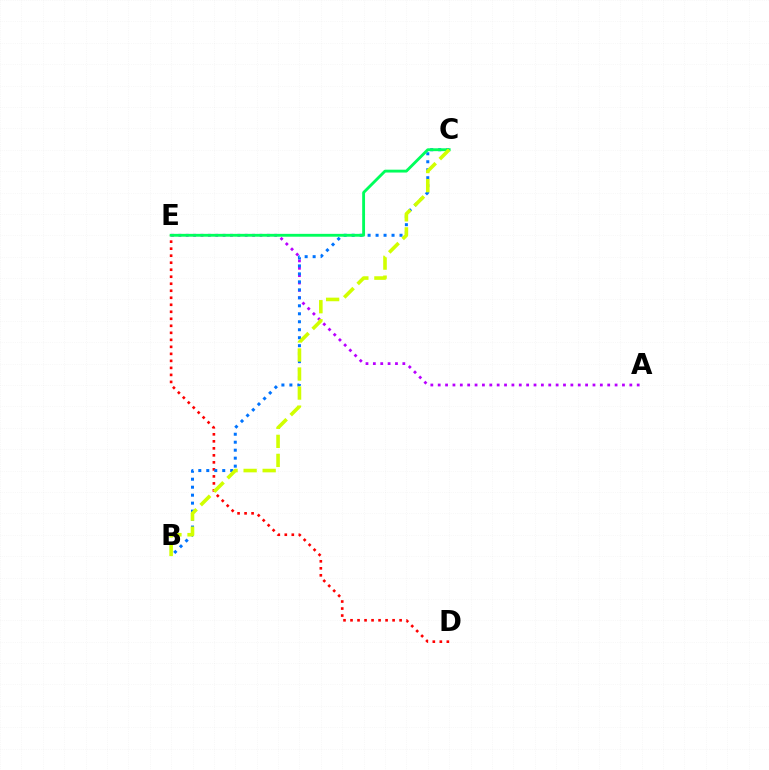{('D', 'E'): [{'color': '#ff0000', 'line_style': 'dotted', 'thickness': 1.91}], ('A', 'E'): [{'color': '#b900ff', 'line_style': 'dotted', 'thickness': 2.0}], ('B', 'C'): [{'color': '#0074ff', 'line_style': 'dotted', 'thickness': 2.17}, {'color': '#d1ff00', 'line_style': 'dashed', 'thickness': 2.59}], ('C', 'E'): [{'color': '#00ff5c', 'line_style': 'solid', 'thickness': 2.06}]}